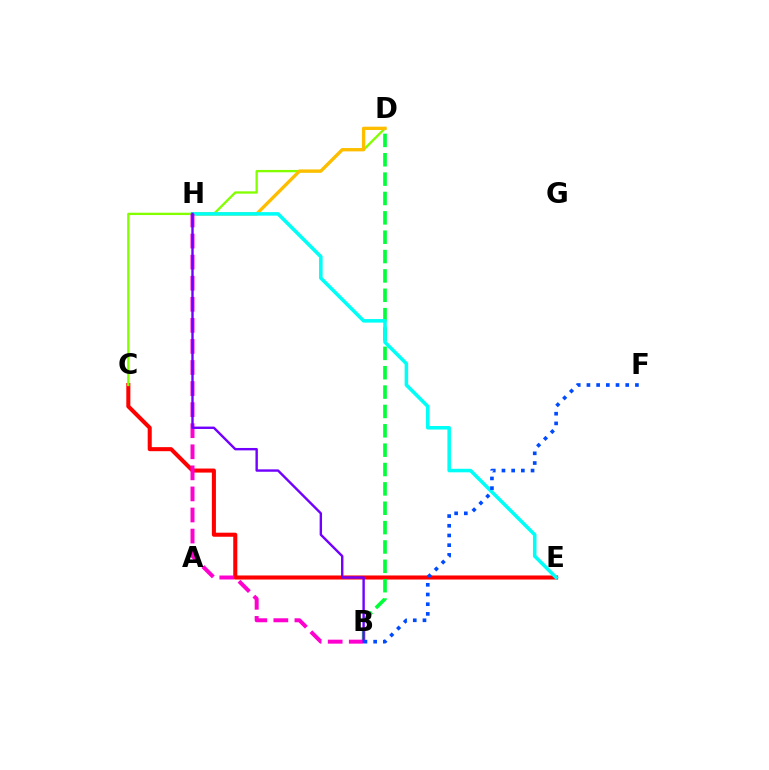{('C', 'E'): [{'color': '#ff0000', 'line_style': 'solid', 'thickness': 2.92}], ('C', 'D'): [{'color': '#84ff00', 'line_style': 'solid', 'thickness': 1.68}], ('B', 'D'): [{'color': '#00ff39', 'line_style': 'dashed', 'thickness': 2.63}], ('D', 'H'): [{'color': '#ffbd00', 'line_style': 'solid', 'thickness': 2.39}], ('E', 'H'): [{'color': '#00fff6', 'line_style': 'solid', 'thickness': 2.55}], ('B', 'H'): [{'color': '#ff00cf', 'line_style': 'dashed', 'thickness': 2.86}, {'color': '#7200ff', 'line_style': 'solid', 'thickness': 1.73}], ('B', 'F'): [{'color': '#004bff', 'line_style': 'dotted', 'thickness': 2.63}]}